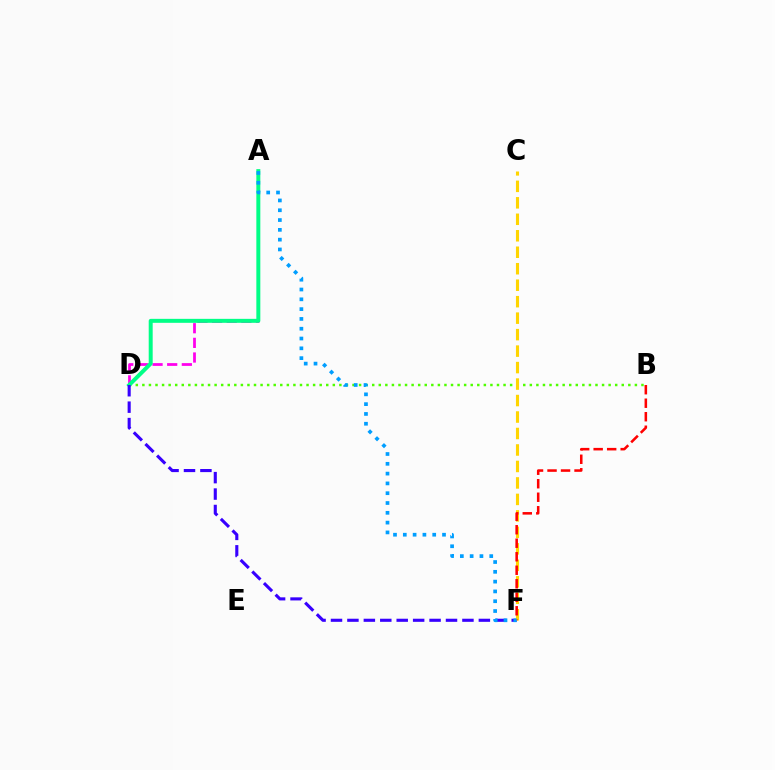{('B', 'D'): [{'color': '#4fff00', 'line_style': 'dotted', 'thickness': 1.78}], ('A', 'D'): [{'color': '#ff00ed', 'line_style': 'dashed', 'thickness': 1.99}, {'color': '#00ff86', 'line_style': 'solid', 'thickness': 2.86}], ('D', 'F'): [{'color': '#3700ff', 'line_style': 'dashed', 'thickness': 2.23}], ('C', 'F'): [{'color': '#ffd500', 'line_style': 'dashed', 'thickness': 2.24}], ('B', 'F'): [{'color': '#ff0000', 'line_style': 'dashed', 'thickness': 1.83}], ('A', 'F'): [{'color': '#009eff', 'line_style': 'dotted', 'thickness': 2.66}]}